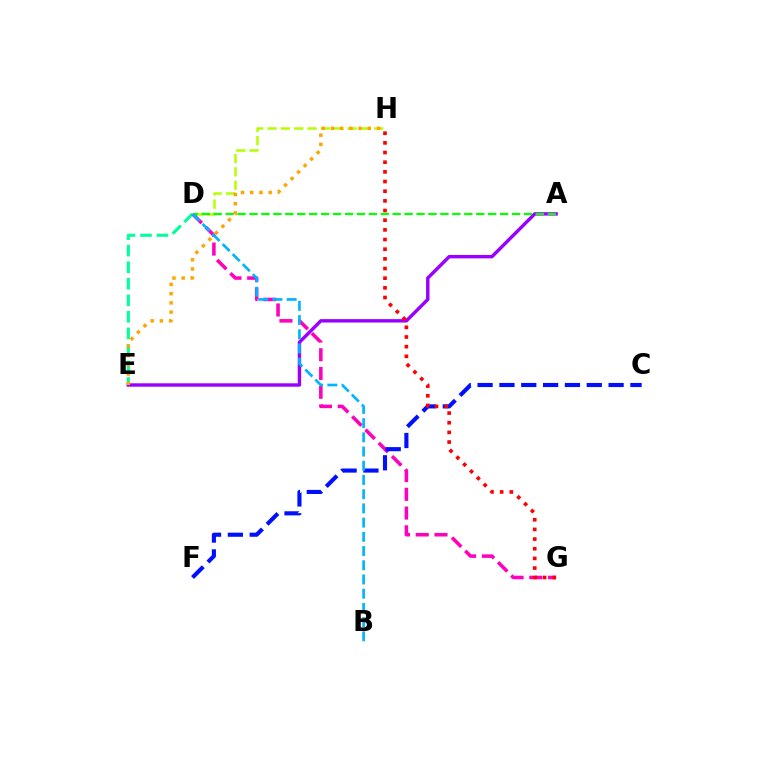{('D', 'E'): [{'color': '#00ff9d', 'line_style': 'dashed', 'thickness': 2.25}], ('D', 'H'): [{'color': '#b3ff00', 'line_style': 'dashed', 'thickness': 1.81}], ('A', 'E'): [{'color': '#9b00ff', 'line_style': 'solid', 'thickness': 2.46}], ('D', 'G'): [{'color': '#ff00bd', 'line_style': 'dashed', 'thickness': 2.55}], ('A', 'D'): [{'color': '#08ff00', 'line_style': 'dashed', 'thickness': 1.62}], ('C', 'F'): [{'color': '#0010ff', 'line_style': 'dashed', 'thickness': 2.97}], ('B', 'D'): [{'color': '#00b5ff', 'line_style': 'dashed', 'thickness': 1.93}], ('G', 'H'): [{'color': '#ff0000', 'line_style': 'dotted', 'thickness': 2.63}], ('E', 'H'): [{'color': '#ffa500', 'line_style': 'dotted', 'thickness': 2.5}]}